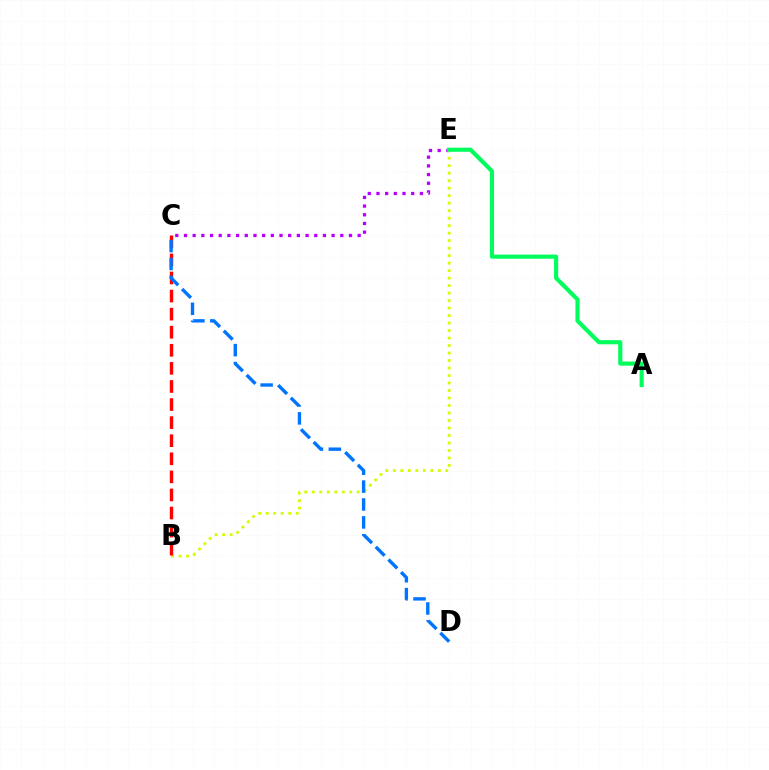{('C', 'E'): [{'color': '#b900ff', 'line_style': 'dotted', 'thickness': 2.36}], ('B', 'E'): [{'color': '#d1ff00', 'line_style': 'dotted', 'thickness': 2.04}], ('B', 'C'): [{'color': '#ff0000', 'line_style': 'dashed', 'thickness': 2.46}], ('A', 'E'): [{'color': '#00ff5c', 'line_style': 'solid', 'thickness': 2.98}], ('C', 'D'): [{'color': '#0074ff', 'line_style': 'dashed', 'thickness': 2.43}]}